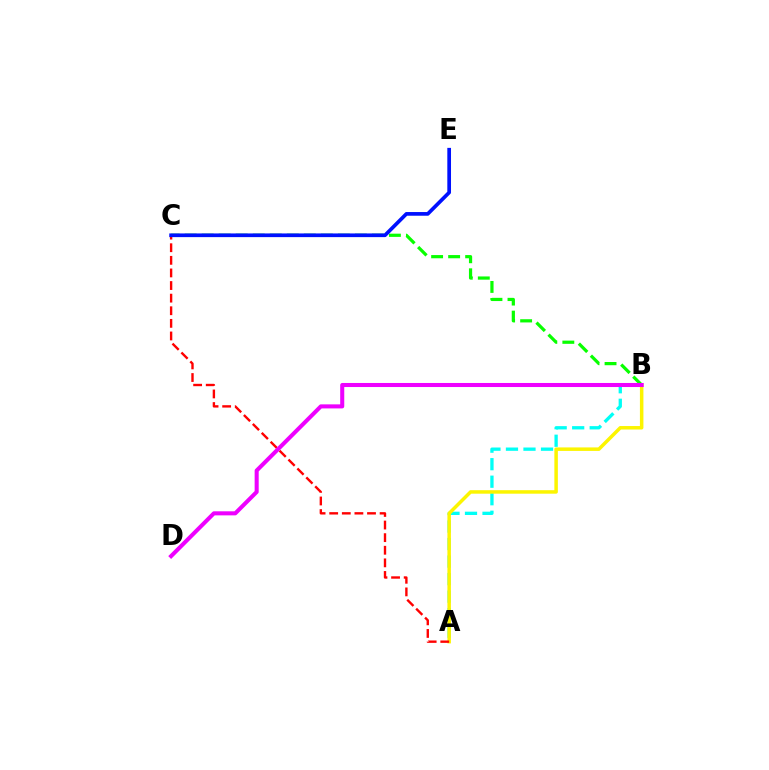{('A', 'B'): [{'color': '#00fff6', 'line_style': 'dashed', 'thickness': 2.38}, {'color': '#fcf500', 'line_style': 'solid', 'thickness': 2.52}], ('B', 'C'): [{'color': '#08ff00', 'line_style': 'dashed', 'thickness': 2.31}], ('A', 'C'): [{'color': '#ff0000', 'line_style': 'dashed', 'thickness': 1.71}], ('B', 'D'): [{'color': '#ee00ff', 'line_style': 'solid', 'thickness': 2.92}], ('C', 'E'): [{'color': '#0010ff', 'line_style': 'solid', 'thickness': 2.66}]}